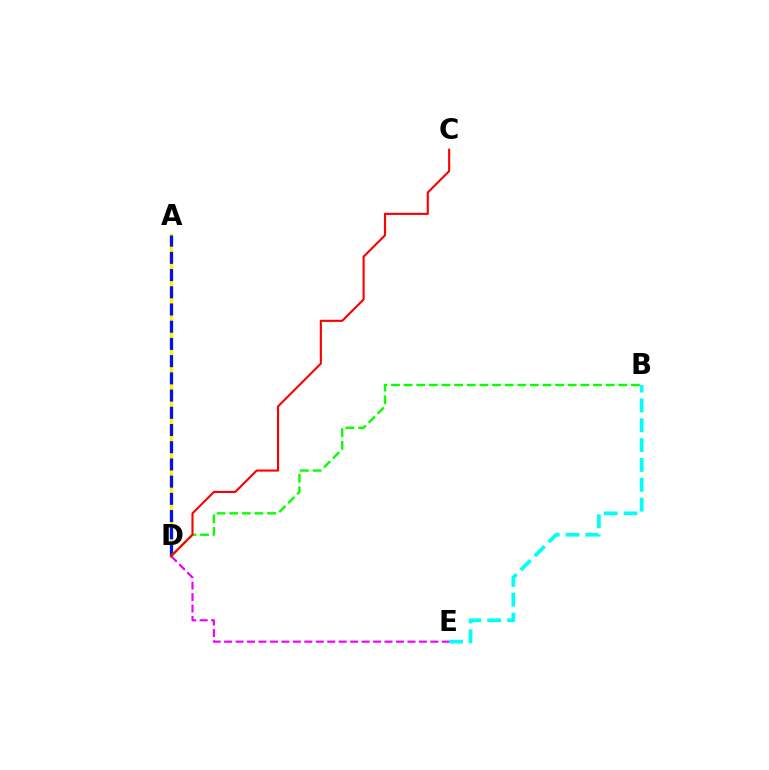{('A', 'D'): [{'color': '#fcf500', 'line_style': 'solid', 'thickness': 2.4}, {'color': '#0010ff', 'line_style': 'dashed', 'thickness': 2.34}], ('B', 'E'): [{'color': '#00fff6', 'line_style': 'dashed', 'thickness': 2.69}], ('D', 'E'): [{'color': '#ee00ff', 'line_style': 'dashed', 'thickness': 1.56}], ('B', 'D'): [{'color': '#08ff00', 'line_style': 'dashed', 'thickness': 1.72}], ('C', 'D'): [{'color': '#ff0000', 'line_style': 'solid', 'thickness': 1.53}]}